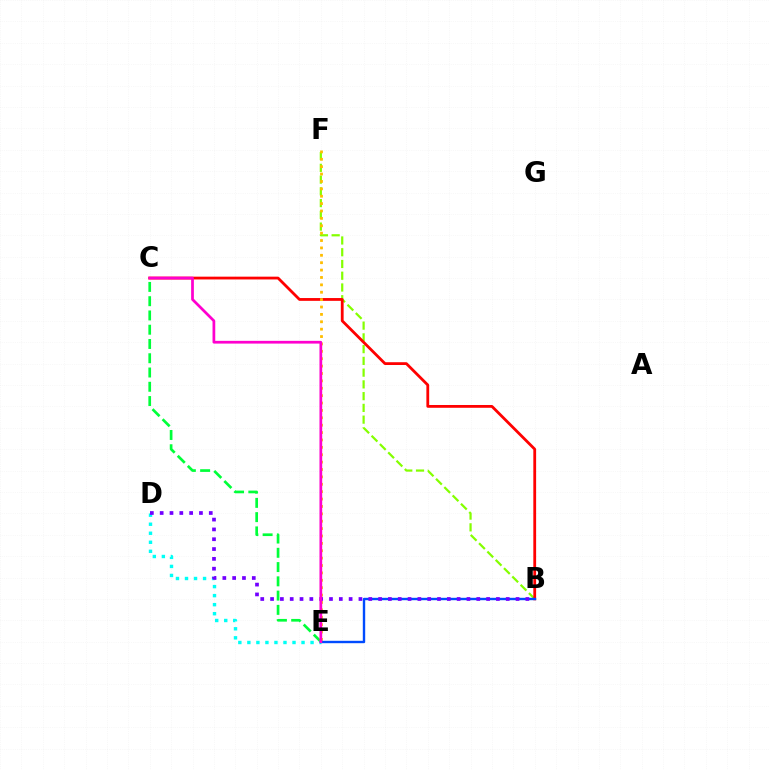{('B', 'F'): [{'color': '#84ff00', 'line_style': 'dashed', 'thickness': 1.6}], ('C', 'E'): [{'color': '#00ff39', 'line_style': 'dashed', 'thickness': 1.94}, {'color': '#ff00cf', 'line_style': 'solid', 'thickness': 1.97}], ('D', 'E'): [{'color': '#00fff6', 'line_style': 'dotted', 'thickness': 2.45}], ('B', 'C'): [{'color': '#ff0000', 'line_style': 'solid', 'thickness': 2.01}], ('E', 'F'): [{'color': '#ffbd00', 'line_style': 'dotted', 'thickness': 2.01}], ('B', 'E'): [{'color': '#004bff', 'line_style': 'solid', 'thickness': 1.73}], ('B', 'D'): [{'color': '#7200ff', 'line_style': 'dotted', 'thickness': 2.67}]}